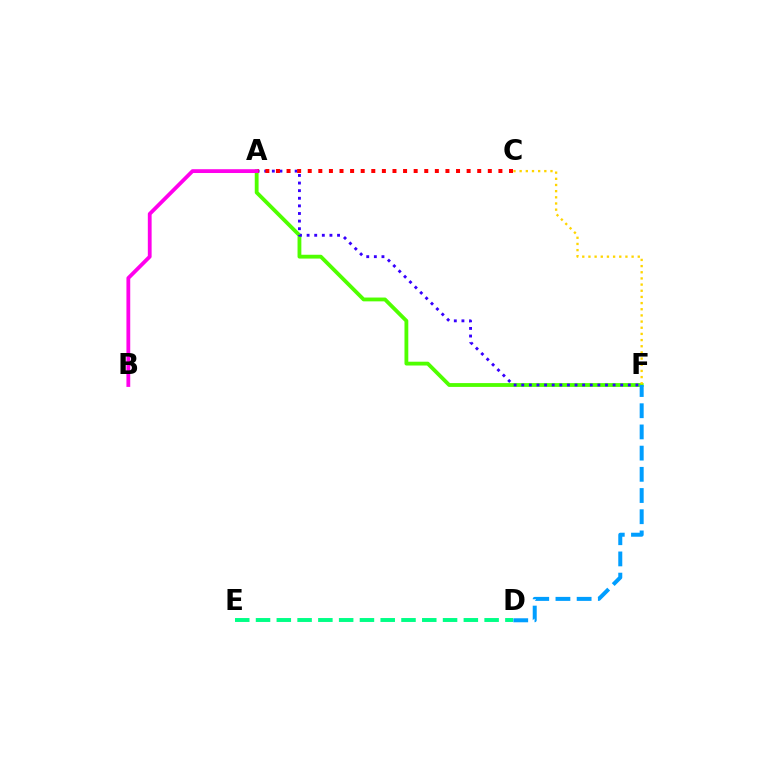{('A', 'F'): [{'color': '#4fff00', 'line_style': 'solid', 'thickness': 2.75}, {'color': '#3700ff', 'line_style': 'dotted', 'thickness': 2.07}], ('D', 'E'): [{'color': '#00ff86', 'line_style': 'dashed', 'thickness': 2.82}], ('A', 'C'): [{'color': '#ff0000', 'line_style': 'dotted', 'thickness': 2.88}], ('A', 'B'): [{'color': '#ff00ed', 'line_style': 'solid', 'thickness': 2.74}], ('D', 'F'): [{'color': '#009eff', 'line_style': 'dashed', 'thickness': 2.88}], ('C', 'F'): [{'color': '#ffd500', 'line_style': 'dotted', 'thickness': 1.68}]}